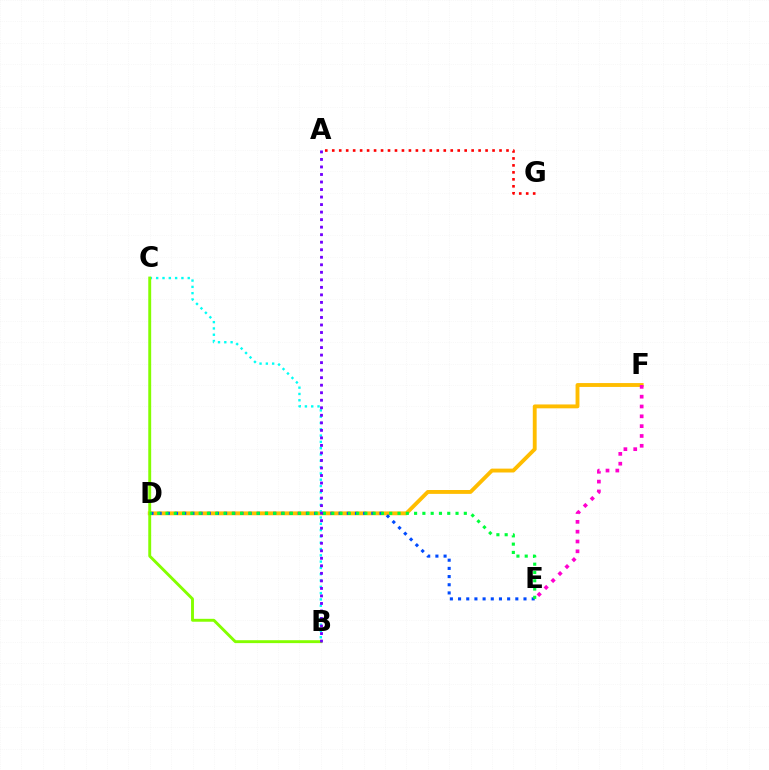{('D', 'F'): [{'color': '#ffbd00', 'line_style': 'solid', 'thickness': 2.79}], ('A', 'G'): [{'color': '#ff0000', 'line_style': 'dotted', 'thickness': 1.89}], ('B', 'C'): [{'color': '#00fff6', 'line_style': 'dotted', 'thickness': 1.71}, {'color': '#84ff00', 'line_style': 'solid', 'thickness': 2.09}], ('D', 'E'): [{'color': '#004bff', 'line_style': 'dotted', 'thickness': 2.22}, {'color': '#00ff39', 'line_style': 'dotted', 'thickness': 2.25}], ('E', 'F'): [{'color': '#ff00cf', 'line_style': 'dotted', 'thickness': 2.67}], ('A', 'B'): [{'color': '#7200ff', 'line_style': 'dotted', 'thickness': 2.04}]}